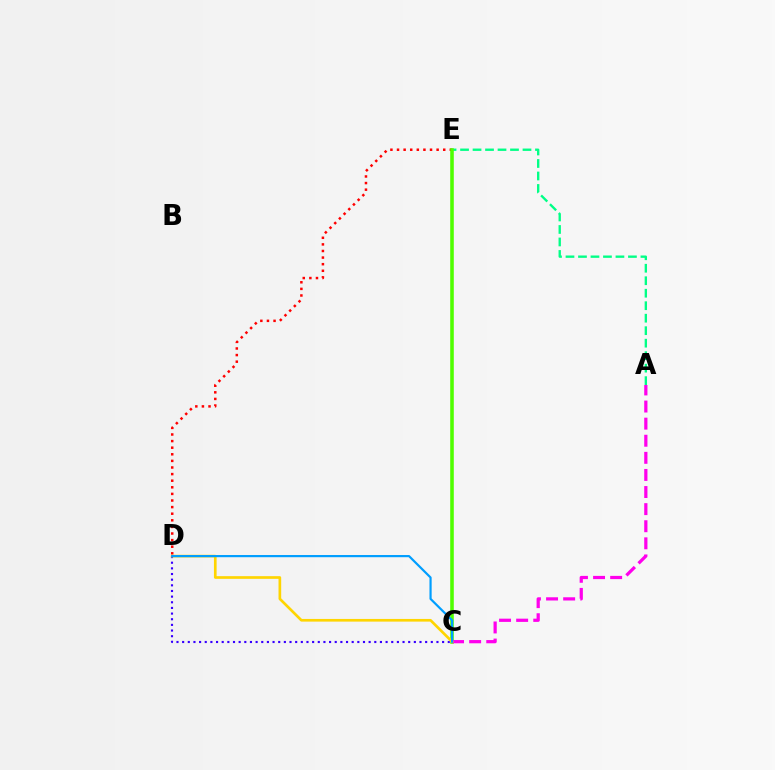{('A', 'E'): [{'color': '#00ff86', 'line_style': 'dashed', 'thickness': 1.7}], ('C', 'D'): [{'color': '#3700ff', 'line_style': 'dotted', 'thickness': 1.54}, {'color': '#ffd500', 'line_style': 'solid', 'thickness': 1.92}, {'color': '#009eff', 'line_style': 'solid', 'thickness': 1.57}], ('D', 'E'): [{'color': '#ff0000', 'line_style': 'dotted', 'thickness': 1.79}], ('C', 'E'): [{'color': '#4fff00', 'line_style': 'solid', 'thickness': 2.57}], ('A', 'C'): [{'color': '#ff00ed', 'line_style': 'dashed', 'thickness': 2.32}]}